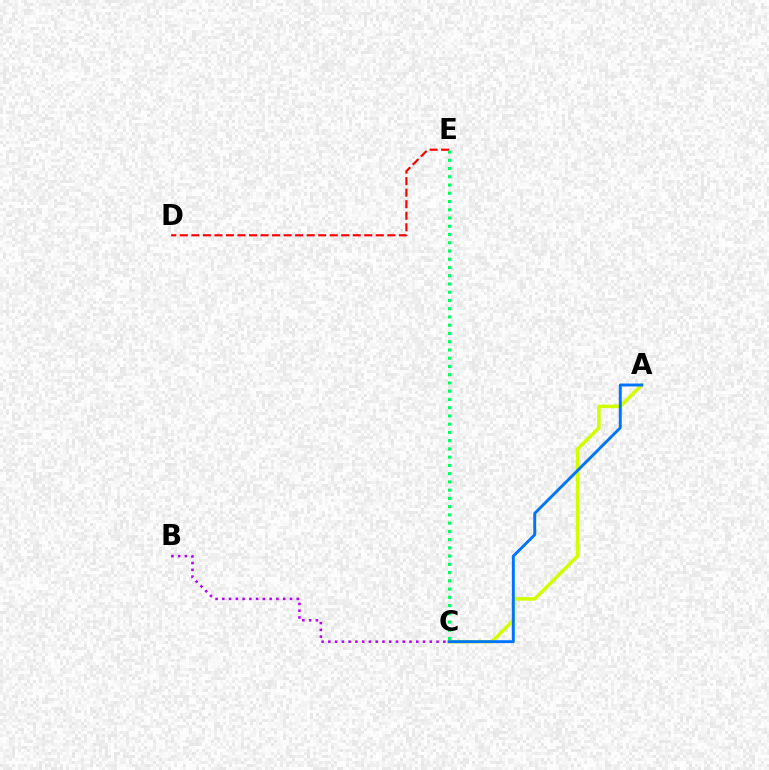{('A', 'C'): [{'color': '#d1ff00', 'line_style': 'solid', 'thickness': 2.52}, {'color': '#0074ff', 'line_style': 'solid', 'thickness': 2.09}], ('D', 'E'): [{'color': '#ff0000', 'line_style': 'dashed', 'thickness': 1.57}], ('B', 'C'): [{'color': '#b900ff', 'line_style': 'dotted', 'thickness': 1.84}], ('C', 'E'): [{'color': '#00ff5c', 'line_style': 'dotted', 'thickness': 2.24}]}